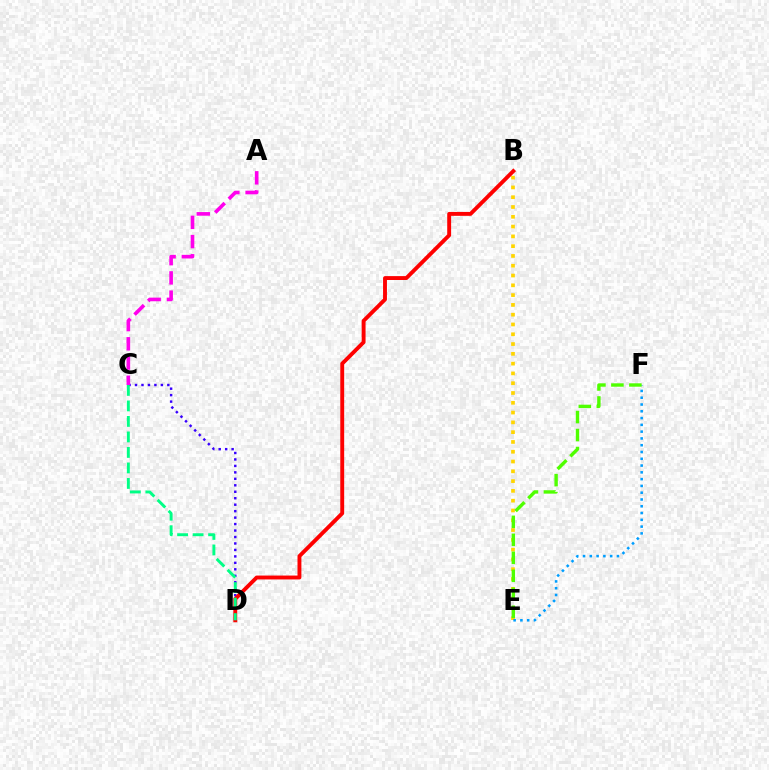{('C', 'D'): [{'color': '#3700ff', 'line_style': 'dotted', 'thickness': 1.76}, {'color': '#00ff86', 'line_style': 'dashed', 'thickness': 2.11}], ('B', 'E'): [{'color': '#ffd500', 'line_style': 'dotted', 'thickness': 2.66}], ('B', 'D'): [{'color': '#ff0000', 'line_style': 'solid', 'thickness': 2.8}], ('E', 'F'): [{'color': '#009eff', 'line_style': 'dotted', 'thickness': 1.84}, {'color': '#4fff00', 'line_style': 'dashed', 'thickness': 2.44}], ('A', 'C'): [{'color': '#ff00ed', 'line_style': 'dashed', 'thickness': 2.61}]}